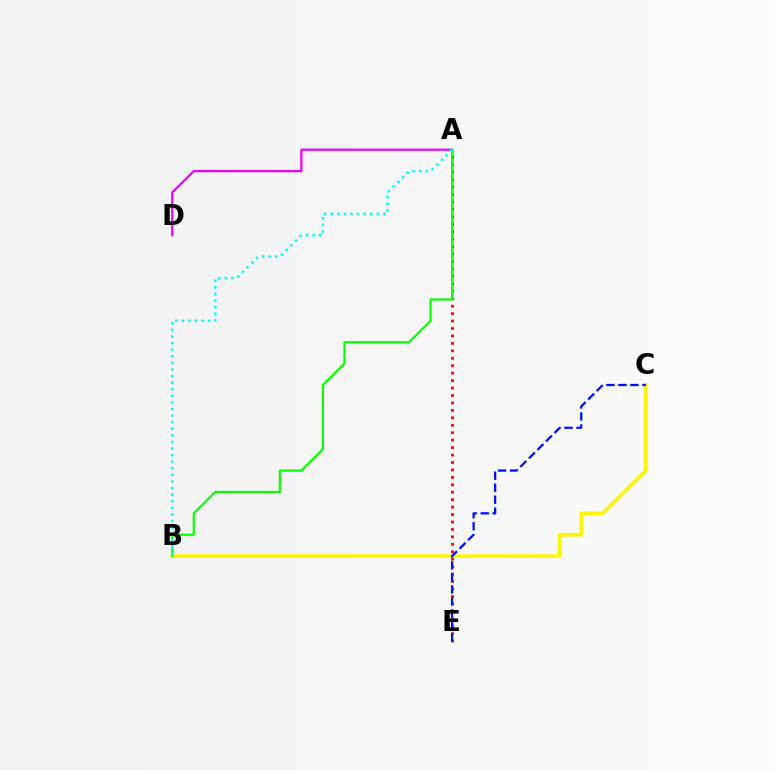{('A', 'E'): [{'color': '#ff0000', 'line_style': 'dotted', 'thickness': 2.02}], ('A', 'D'): [{'color': '#ee00ff', 'line_style': 'solid', 'thickness': 1.61}], ('B', 'C'): [{'color': '#fcf500', 'line_style': 'solid', 'thickness': 2.63}], ('A', 'B'): [{'color': '#08ff00', 'line_style': 'solid', 'thickness': 1.58}, {'color': '#00fff6', 'line_style': 'dotted', 'thickness': 1.79}], ('C', 'E'): [{'color': '#0010ff', 'line_style': 'dashed', 'thickness': 1.63}]}